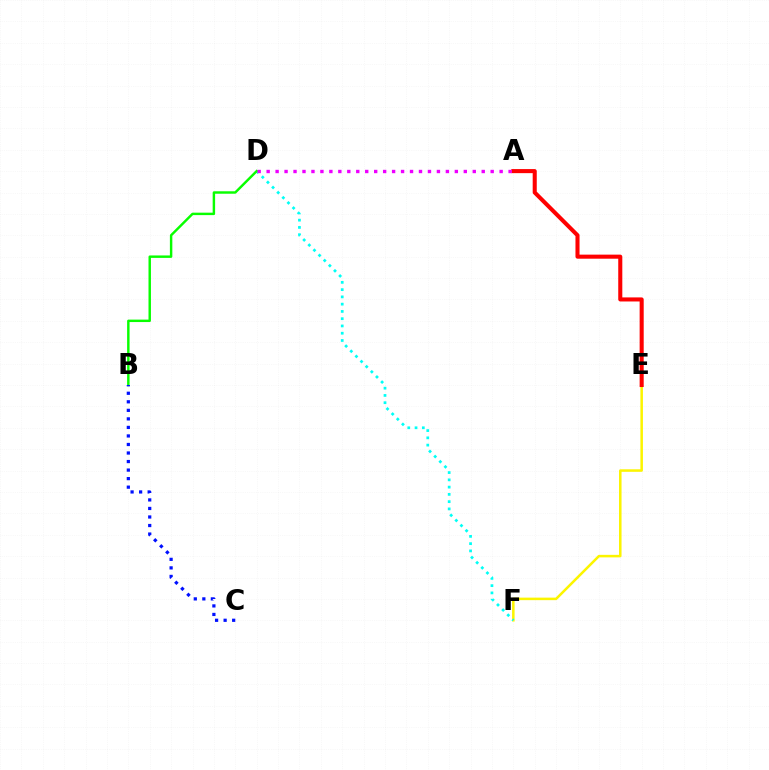{('E', 'F'): [{'color': '#fcf500', 'line_style': 'solid', 'thickness': 1.82}], ('A', 'E'): [{'color': '#ff0000', 'line_style': 'solid', 'thickness': 2.93}], ('D', 'F'): [{'color': '#00fff6', 'line_style': 'dotted', 'thickness': 1.97}], ('B', 'D'): [{'color': '#08ff00', 'line_style': 'solid', 'thickness': 1.76}], ('B', 'C'): [{'color': '#0010ff', 'line_style': 'dotted', 'thickness': 2.32}], ('A', 'D'): [{'color': '#ee00ff', 'line_style': 'dotted', 'thickness': 2.43}]}